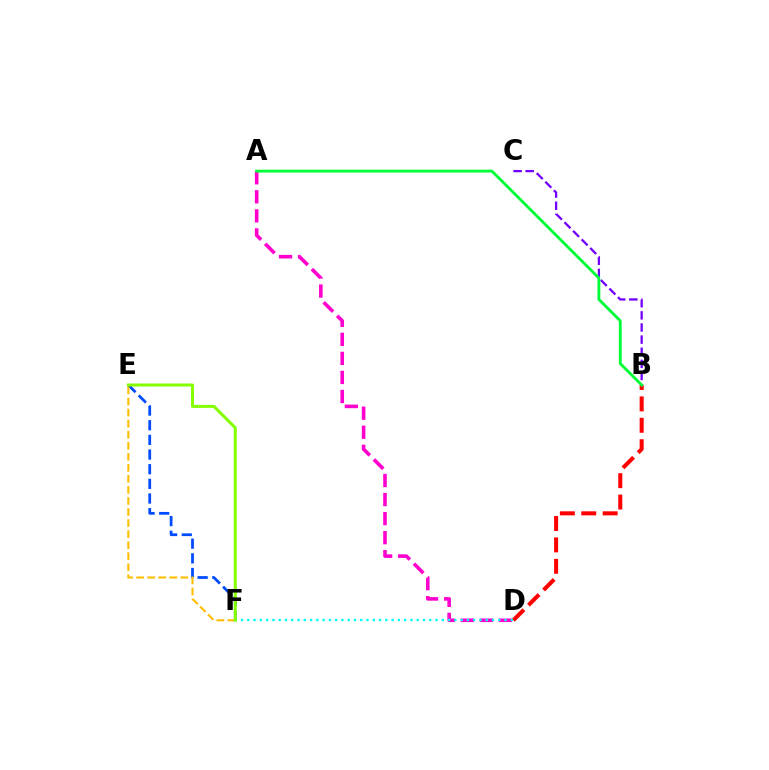{('A', 'D'): [{'color': '#ff00cf', 'line_style': 'dashed', 'thickness': 2.59}], ('B', 'C'): [{'color': '#7200ff', 'line_style': 'dashed', 'thickness': 1.65}], ('E', 'F'): [{'color': '#004bff', 'line_style': 'dashed', 'thickness': 1.99}, {'color': '#ffbd00', 'line_style': 'dashed', 'thickness': 1.5}, {'color': '#84ff00', 'line_style': 'solid', 'thickness': 2.17}], ('B', 'D'): [{'color': '#ff0000', 'line_style': 'dashed', 'thickness': 2.91}], ('D', 'F'): [{'color': '#00fff6', 'line_style': 'dotted', 'thickness': 1.7}], ('A', 'B'): [{'color': '#00ff39', 'line_style': 'solid', 'thickness': 2.06}]}